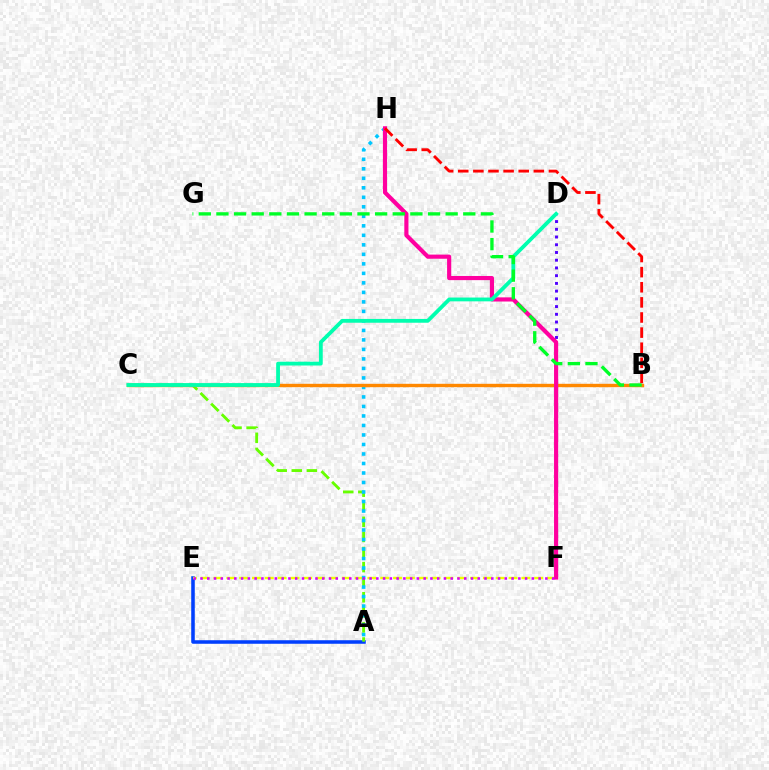{('D', 'F'): [{'color': '#4f00ff', 'line_style': 'dotted', 'thickness': 2.1}], ('A', 'E'): [{'color': '#003fff', 'line_style': 'solid', 'thickness': 2.55}], ('E', 'F'): [{'color': '#eeff00', 'line_style': 'dashed', 'thickness': 1.74}, {'color': '#d600ff', 'line_style': 'dotted', 'thickness': 1.84}], ('A', 'C'): [{'color': '#66ff00', 'line_style': 'dashed', 'thickness': 2.05}], ('A', 'H'): [{'color': '#00c7ff', 'line_style': 'dotted', 'thickness': 2.58}], ('B', 'C'): [{'color': '#ff8800', 'line_style': 'solid', 'thickness': 2.44}], ('F', 'H'): [{'color': '#ff00a0', 'line_style': 'solid', 'thickness': 2.99}], ('C', 'D'): [{'color': '#00ffaf', 'line_style': 'solid', 'thickness': 2.74}], ('B', 'H'): [{'color': '#ff0000', 'line_style': 'dashed', 'thickness': 2.05}], ('B', 'G'): [{'color': '#00ff27', 'line_style': 'dashed', 'thickness': 2.4}]}